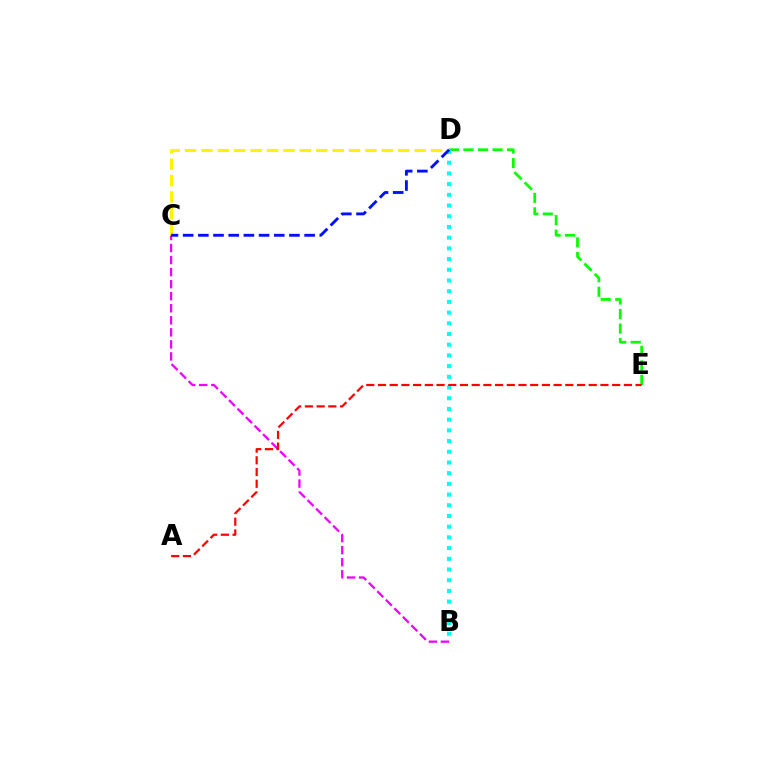{('D', 'E'): [{'color': '#08ff00', 'line_style': 'dashed', 'thickness': 1.98}], ('B', 'C'): [{'color': '#ee00ff', 'line_style': 'dashed', 'thickness': 1.64}], ('B', 'D'): [{'color': '#00fff6', 'line_style': 'dotted', 'thickness': 2.91}], ('C', 'D'): [{'color': '#fcf500', 'line_style': 'dashed', 'thickness': 2.23}, {'color': '#0010ff', 'line_style': 'dashed', 'thickness': 2.06}], ('A', 'E'): [{'color': '#ff0000', 'line_style': 'dashed', 'thickness': 1.59}]}